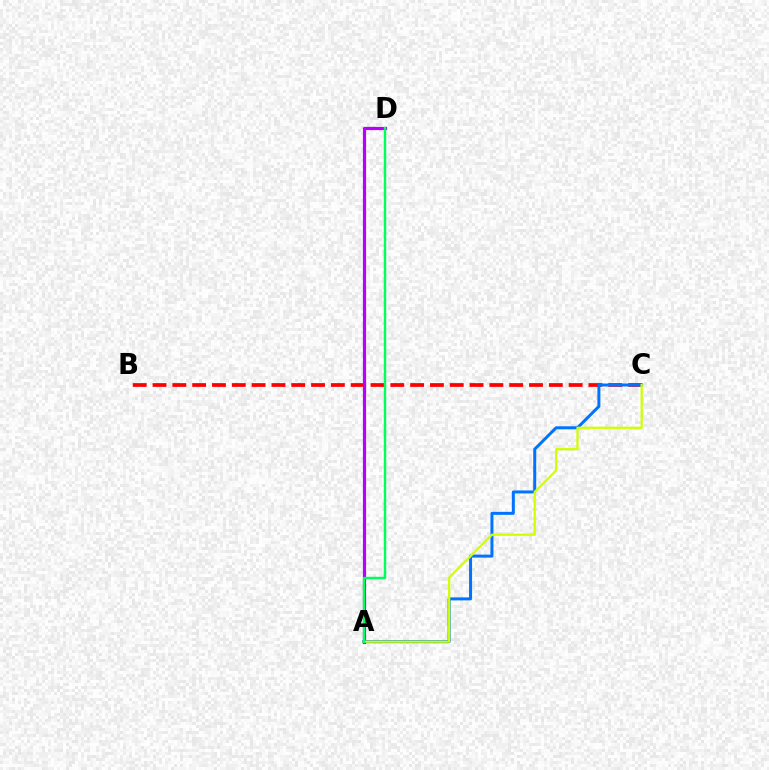{('B', 'C'): [{'color': '#ff0000', 'line_style': 'dashed', 'thickness': 2.69}], ('A', 'C'): [{'color': '#0074ff', 'line_style': 'solid', 'thickness': 2.16}, {'color': '#d1ff00', 'line_style': 'solid', 'thickness': 1.62}], ('A', 'D'): [{'color': '#b900ff', 'line_style': 'solid', 'thickness': 2.29}, {'color': '#00ff5c', 'line_style': 'solid', 'thickness': 1.76}]}